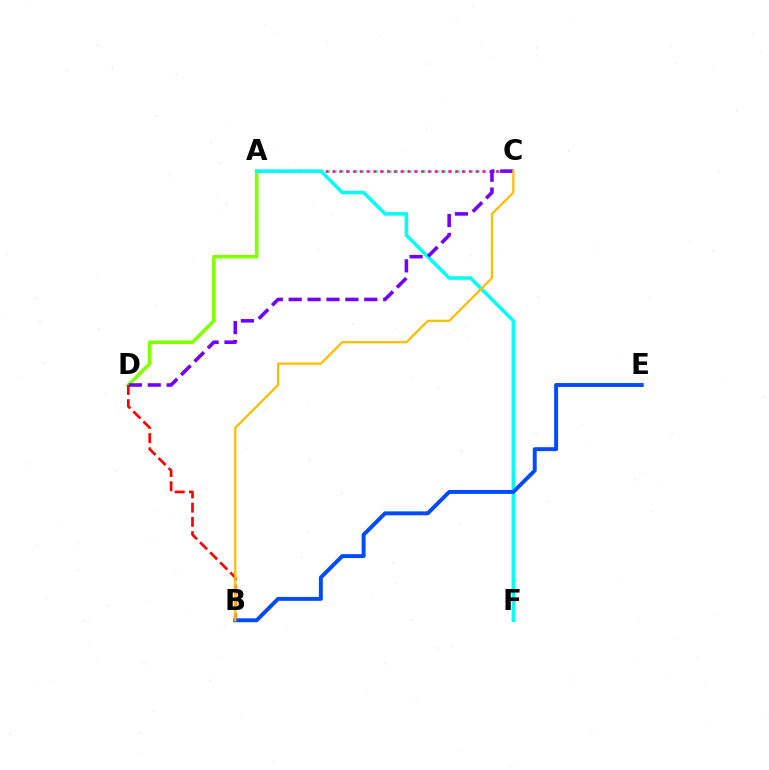{('A', 'C'): [{'color': '#00ff39', 'line_style': 'dotted', 'thickness': 1.85}, {'color': '#ff00cf', 'line_style': 'dotted', 'thickness': 1.85}], ('A', 'D'): [{'color': '#84ff00', 'line_style': 'solid', 'thickness': 2.6}], ('B', 'D'): [{'color': '#ff0000', 'line_style': 'dashed', 'thickness': 1.94}], ('A', 'F'): [{'color': '#00fff6', 'line_style': 'solid', 'thickness': 2.53}], ('B', 'E'): [{'color': '#004bff', 'line_style': 'solid', 'thickness': 2.83}], ('C', 'D'): [{'color': '#7200ff', 'line_style': 'dashed', 'thickness': 2.57}], ('B', 'C'): [{'color': '#ffbd00', 'line_style': 'solid', 'thickness': 1.61}]}